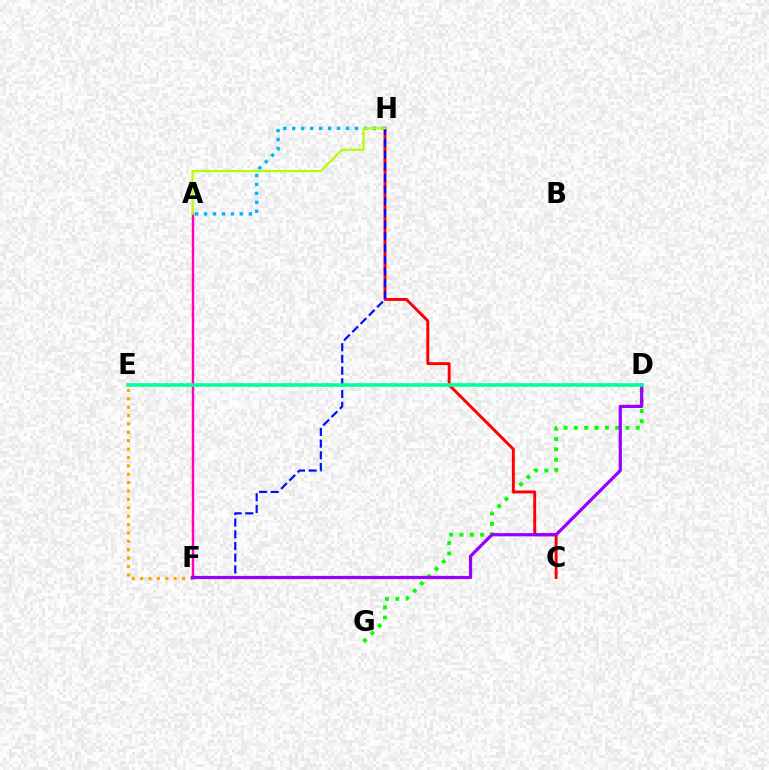{('D', 'G'): [{'color': '#08ff00', 'line_style': 'dotted', 'thickness': 2.81}], ('C', 'H'): [{'color': '#ff0000', 'line_style': 'solid', 'thickness': 2.1}], ('A', 'H'): [{'color': '#00b5ff', 'line_style': 'dotted', 'thickness': 2.43}, {'color': '#b3ff00', 'line_style': 'solid', 'thickness': 1.6}], ('F', 'H'): [{'color': '#0010ff', 'line_style': 'dashed', 'thickness': 1.59}], ('E', 'F'): [{'color': '#ffa500', 'line_style': 'dotted', 'thickness': 2.28}], ('A', 'F'): [{'color': '#ff00bd', 'line_style': 'solid', 'thickness': 1.74}], ('D', 'F'): [{'color': '#9b00ff', 'line_style': 'solid', 'thickness': 2.32}], ('D', 'E'): [{'color': '#00ff9d', 'line_style': 'solid', 'thickness': 2.59}]}